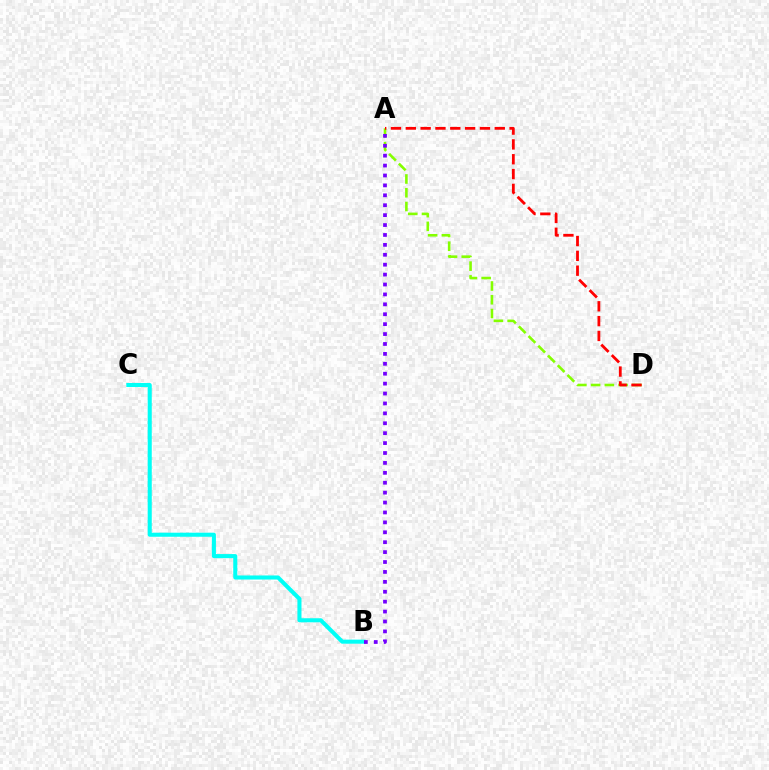{('A', 'D'): [{'color': '#84ff00', 'line_style': 'dashed', 'thickness': 1.87}, {'color': '#ff0000', 'line_style': 'dashed', 'thickness': 2.01}], ('B', 'C'): [{'color': '#00fff6', 'line_style': 'solid', 'thickness': 2.93}], ('A', 'B'): [{'color': '#7200ff', 'line_style': 'dotted', 'thickness': 2.69}]}